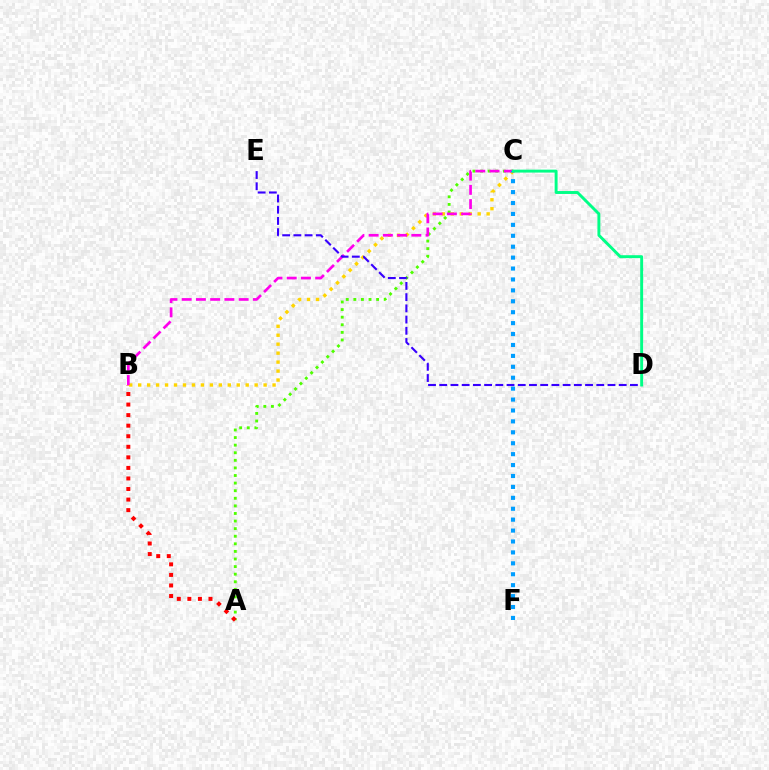{('A', 'C'): [{'color': '#4fff00', 'line_style': 'dotted', 'thickness': 2.06}], ('A', 'B'): [{'color': '#ff0000', 'line_style': 'dotted', 'thickness': 2.87}], ('B', 'C'): [{'color': '#ffd500', 'line_style': 'dotted', 'thickness': 2.43}, {'color': '#ff00ed', 'line_style': 'dashed', 'thickness': 1.93}], ('C', 'F'): [{'color': '#009eff', 'line_style': 'dotted', 'thickness': 2.97}], ('D', 'E'): [{'color': '#3700ff', 'line_style': 'dashed', 'thickness': 1.52}], ('C', 'D'): [{'color': '#00ff86', 'line_style': 'solid', 'thickness': 2.11}]}